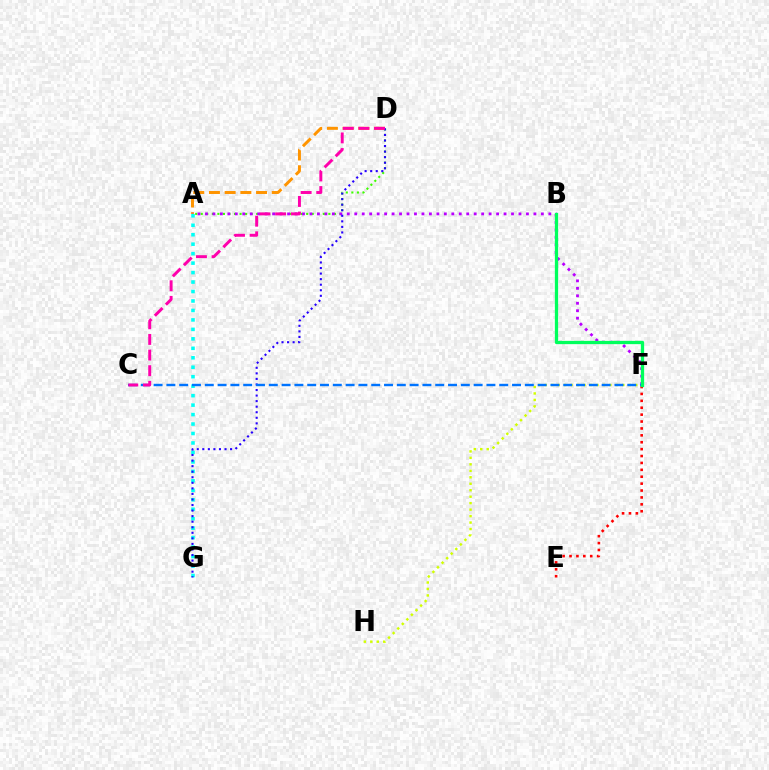{('A', 'D'): [{'color': '#ff9400', 'line_style': 'dashed', 'thickness': 2.13}, {'color': '#3dff00', 'line_style': 'dotted', 'thickness': 1.51}], ('A', 'F'): [{'color': '#b900ff', 'line_style': 'dotted', 'thickness': 2.03}], ('A', 'G'): [{'color': '#00fff6', 'line_style': 'dotted', 'thickness': 2.57}], ('D', 'G'): [{'color': '#2500ff', 'line_style': 'dotted', 'thickness': 1.51}], ('E', 'F'): [{'color': '#ff0000', 'line_style': 'dotted', 'thickness': 1.87}], ('F', 'H'): [{'color': '#d1ff00', 'line_style': 'dotted', 'thickness': 1.76}], ('C', 'F'): [{'color': '#0074ff', 'line_style': 'dashed', 'thickness': 1.74}], ('B', 'F'): [{'color': '#00ff5c', 'line_style': 'solid', 'thickness': 2.36}], ('C', 'D'): [{'color': '#ff00ac', 'line_style': 'dashed', 'thickness': 2.12}]}